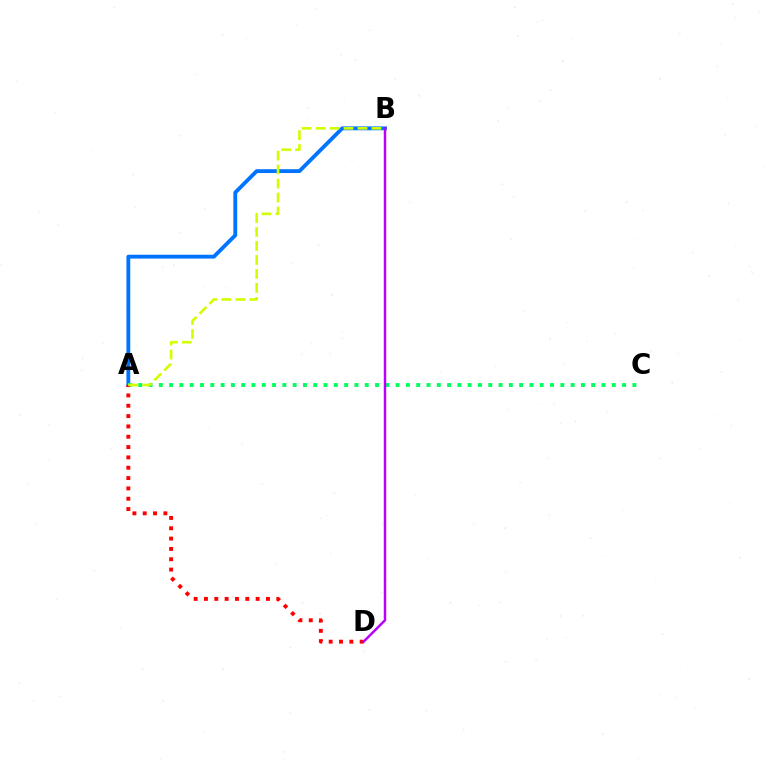{('A', 'B'): [{'color': '#0074ff', 'line_style': 'solid', 'thickness': 2.77}, {'color': '#d1ff00', 'line_style': 'dashed', 'thickness': 1.9}], ('A', 'C'): [{'color': '#00ff5c', 'line_style': 'dotted', 'thickness': 2.8}], ('A', 'D'): [{'color': '#ff0000', 'line_style': 'dotted', 'thickness': 2.81}], ('B', 'D'): [{'color': '#b900ff', 'line_style': 'solid', 'thickness': 1.77}]}